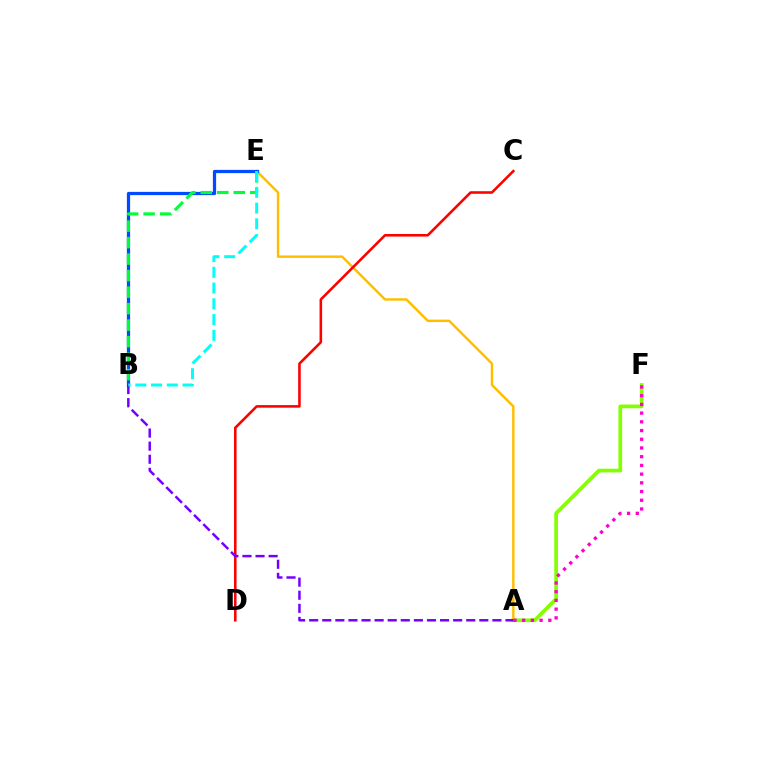{('A', 'F'): [{'color': '#84ff00', 'line_style': 'solid', 'thickness': 2.67}, {'color': '#ff00cf', 'line_style': 'dotted', 'thickness': 2.37}], ('A', 'E'): [{'color': '#ffbd00', 'line_style': 'solid', 'thickness': 1.75}], ('C', 'D'): [{'color': '#ff0000', 'line_style': 'solid', 'thickness': 1.86}], ('B', 'E'): [{'color': '#004bff', 'line_style': 'solid', 'thickness': 2.33}, {'color': '#00ff39', 'line_style': 'dashed', 'thickness': 2.24}, {'color': '#00fff6', 'line_style': 'dashed', 'thickness': 2.14}], ('A', 'B'): [{'color': '#7200ff', 'line_style': 'dashed', 'thickness': 1.78}]}